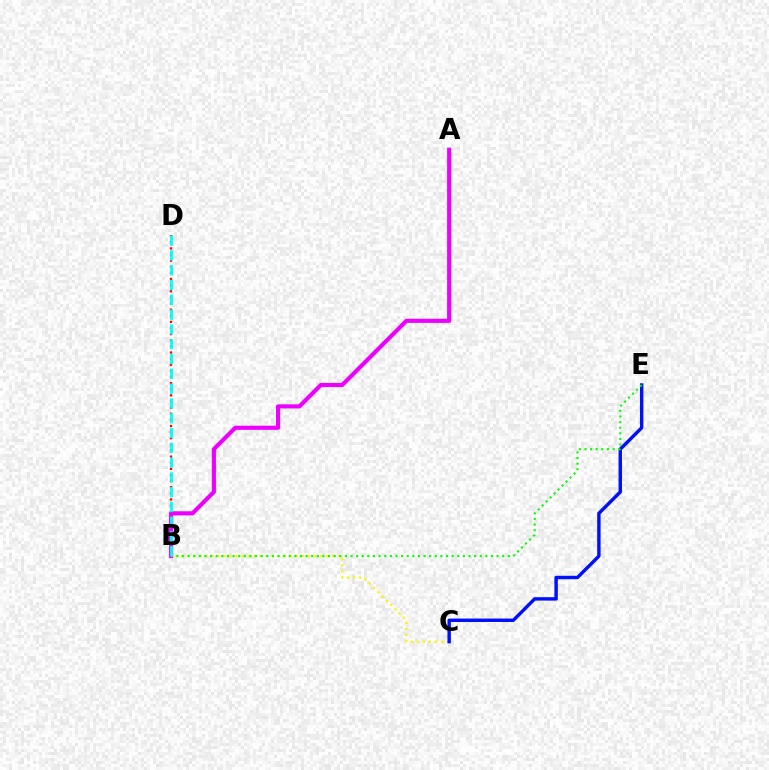{('B', 'D'): [{'color': '#ff0000', 'line_style': 'dotted', 'thickness': 1.66}, {'color': '#00fff6', 'line_style': 'dashed', 'thickness': 2.01}], ('A', 'B'): [{'color': '#ee00ff', 'line_style': 'solid', 'thickness': 2.97}], ('B', 'C'): [{'color': '#fcf500', 'line_style': 'dotted', 'thickness': 1.64}], ('C', 'E'): [{'color': '#0010ff', 'line_style': 'solid', 'thickness': 2.46}], ('B', 'E'): [{'color': '#08ff00', 'line_style': 'dotted', 'thickness': 1.53}]}